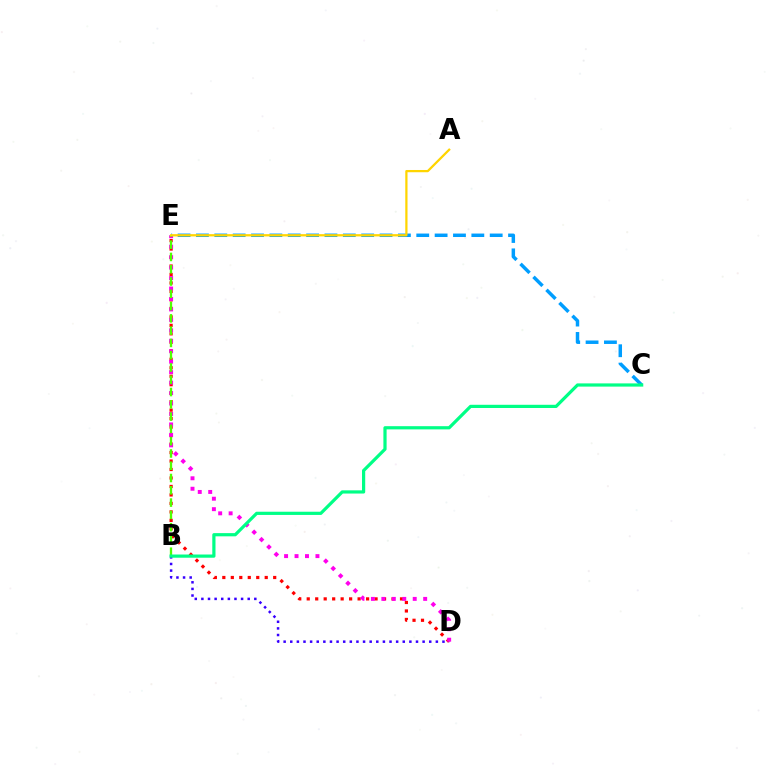{('D', 'E'): [{'color': '#ff0000', 'line_style': 'dotted', 'thickness': 2.3}, {'color': '#ff00ed', 'line_style': 'dotted', 'thickness': 2.84}], ('B', 'D'): [{'color': '#3700ff', 'line_style': 'dotted', 'thickness': 1.8}], ('C', 'E'): [{'color': '#009eff', 'line_style': 'dashed', 'thickness': 2.49}], ('B', 'E'): [{'color': '#4fff00', 'line_style': 'dashed', 'thickness': 1.67}], ('B', 'C'): [{'color': '#00ff86', 'line_style': 'solid', 'thickness': 2.31}], ('A', 'E'): [{'color': '#ffd500', 'line_style': 'solid', 'thickness': 1.62}]}